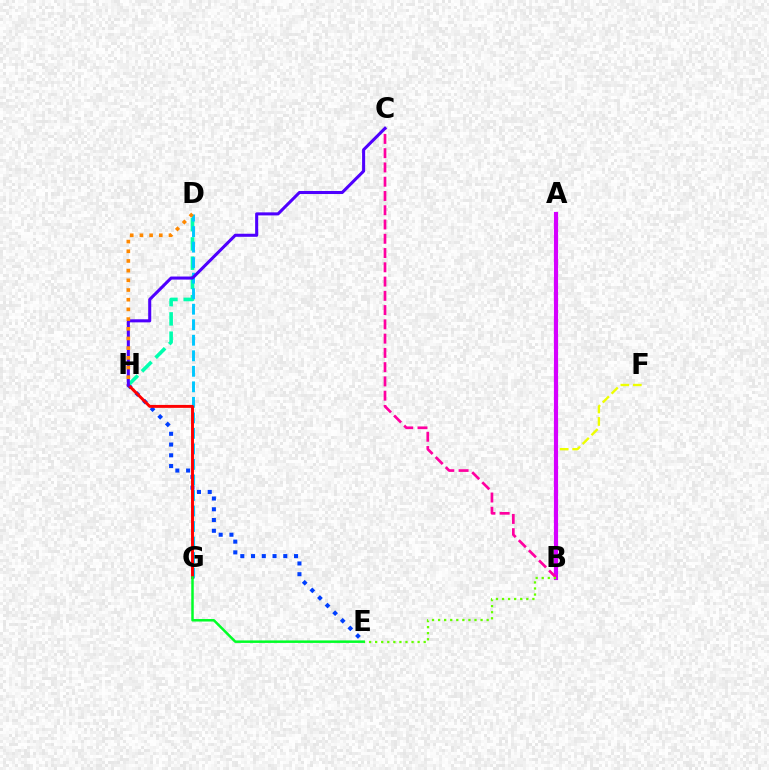{('B', 'F'): [{'color': '#eeff00', 'line_style': 'dashed', 'thickness': 1.69}], ('A', 'B'): [{'color': '#d600ff', 'line_style': 'solid', 'thickness': 2.99}], ('E', 'H'): [{'color': '#003fff', 'line_style': 'dotted', 'thickness': 2.92}], ('D', 'H'): [{'color': '#00ffaf', 'line_style': 'dashed', 'thickness': 2.62}, {'color': '#ff8800', 'line_style': 'dotted', 'thickness': 2.63}], ('B', 'C'): [{'color': '#ff00a0', 'line_style': 'dashed', 'thickness': 1.94}], ('D', 'G'): [{'color': '#00c7ff', 'line_style': 'dashed', 'thickness': 2.11}], ('G', 'H'): [{'color': '#ff0000', 'line_style': 'solid', 'thickness': 2.12}], ('C', 'H'): [{'color': '#4f00ff', 'line_style': 'solid', 'thickness': 2.2}], ('B', 'E'): [{'color': '#66ff00', 'line_style': 'dotted', 'thickness': 1.65}], ('E', 'G'): [{'color': '#00ff27', 'line_style': 'solid', 'thickness': 1.8}]}